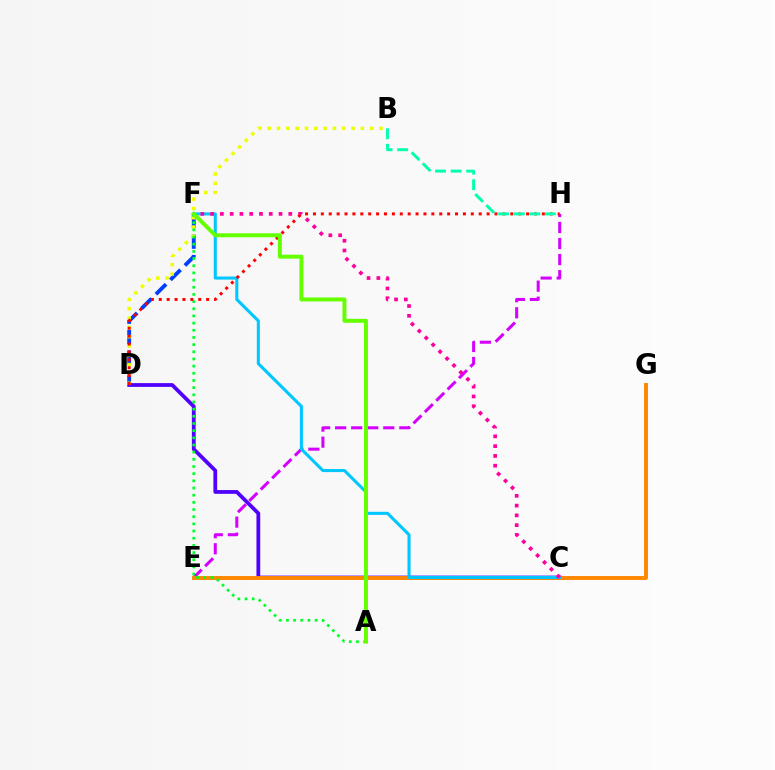{('E', 'H'): [{'color': '#d600ff', 'line_style': 'dashed', 'thickness': 2.18}], ('C', 'D'): [{'color': '#4f00ff', 'line_style': 'solid', 'thickness': 2.71}], ('D', 'F'): [{'color': '#003fff', 'line_style': 'dashed', 'thickness': 2.77}], ('E', 'G'): [{'color': '#ff8800', 'line_style': 'solid', 'thickness': 2.83}], ('C', 'F'): [{'color': '#00c7ff', 'line_style': 'solid', 'thickness': 2.21}, {'color': '#ff00a0', 'line_style': 'dotted', 'thickness': 2.66}], ('B', 'D'): [{'color': '#eeff00', 'line_style': 'dotted', 'thickness': 2.53}], ('A', 'F'): [{'color': '#00ff27', 'line_style': 'dotted', 'thickness': 1.95}, {'color': '#66ff00', 'line_style': 'solid', 'thickness': 2.85}], ('D', 'H'): [{'color': '#ff0000', 'line_style': 'dotted', 'thickness': 2.14}], ('B', 'H'): [{'color': '#00ffaf', 'line_style': 'dashed', 'thickness': 2.11}]}